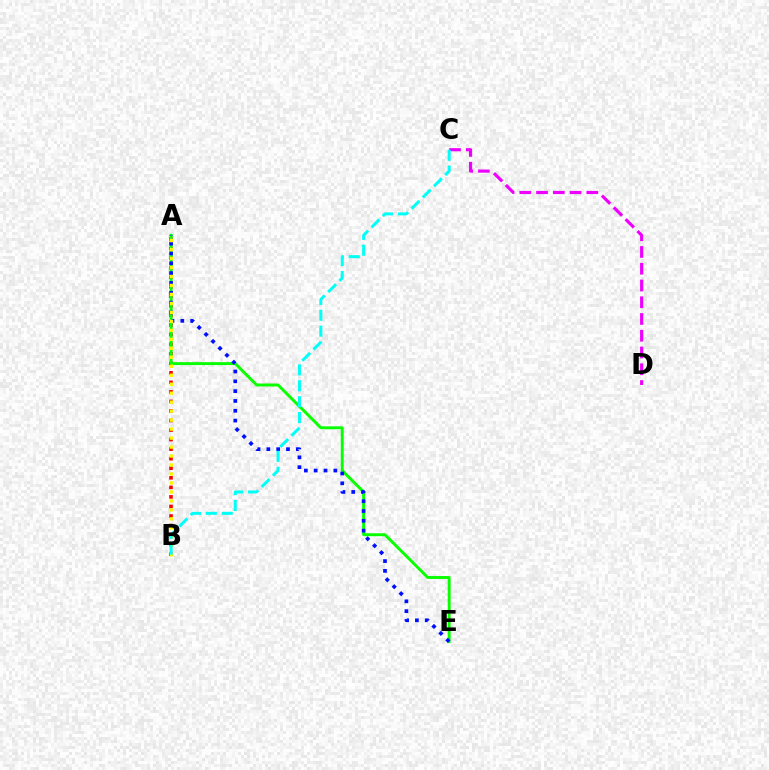{('C', 'D'): [{'color': '#ee00ff', 'line_style': 'dashed', 'thickness': 2.28}], ('A', 'B'): [{'color': '#ff0000', 'line_style': 'dotted', 'thickness': 2.59}, {'color': '#fcf500', 'line_style': 'dotted', 'thickness': 2.44}], ('A', 'E'): [{'color': '#08ff00', 'line_style': 'solid', 'thickness': 2.1}, {'color': '#0010ff', 'line_style': 'dotted', 'thickness': 2.67}], ('B', 'C'): [{'color': '#00fff6', 'line_style': 'dashed', 'thickness': 2.16}]}